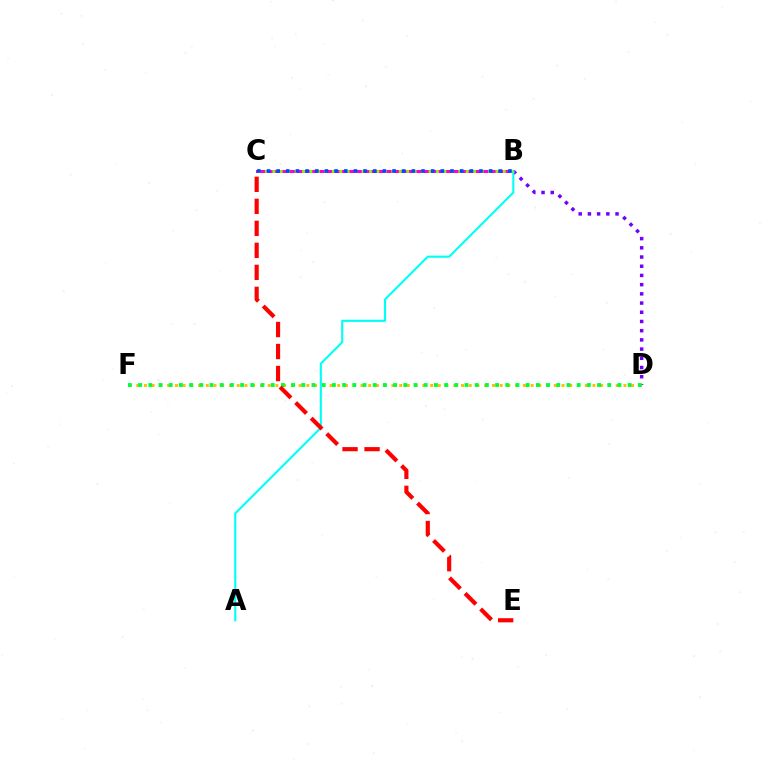{('D', 'F'): [{'color': '#ffbd00', 'line_style': 'dotted', 'thickness': 2.1}, {'color': '#00ff39', 'line_style': 'dotted', 'thickness': 2.77}], ('B', 'D'): [{'color': '#7200ff', 'line_style': 'dotted', 'thickness': 2.5}], ('B', 'C'): [{'color': '#ff00cf', 'line_style': 'solid', 'thickness': 2.15}, {'color': '#84ff00', 'line_style': 'dotted', 'thickness': 2.02}, {'color': '#004bff', 'line_style': 'dotted', 'thickness': 2.62}], ('A', 'B'): [{'color': '#00fff6', 'line_style': 'solid', 'thickness': 1.52}], ('C', 'E'): [{'color': '#ff0000', 'line_style': 'dashed', 'thickness': 2.99}]}